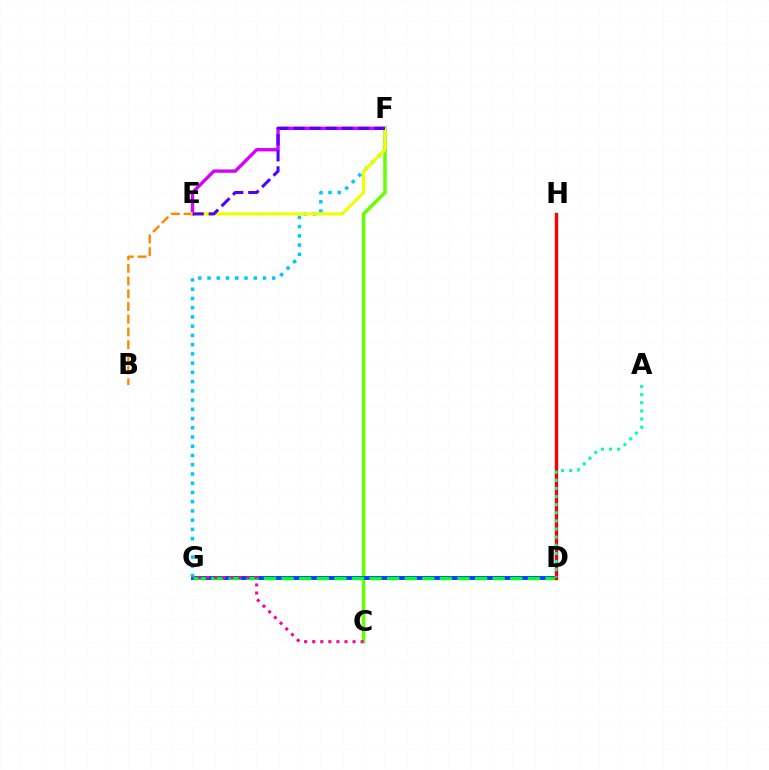{('C', 'F'): [{'color': '#66ff00', 'line_style': 'solid', 'thickness': 2.54}], ('D', 'G'): [{'color': '#003fff', 'line_style': 'solid', 'thickness': 2.82}, {'color': '#00ff27', 'line_style': 'dashed', 'thickness': 2.39}], ('E', 'F'): [{'color': '#d600ff', 'line_style': 'solid', 'thickness': 2.42}, {'color': '#eeff00', 'line_style': 'solid', 'thickness': 2.28}, {'color': '#4f00ff', 'line_style': 'dashed', 'thickness': 2.19}], ('B', 'E'): [{'color': '#ff8800', 'line_style': 'dashed', 'thickness': 1.73}], ('D', 'H'): [{'color': '#ff0000', 'line_style': 'solid', 'thickness': 2.41}], ('A', 'D'): [{'color': '#00ffaf', 'line_style': 'dotted', 'thickness': 2.21}], ('F', 'G'): [{'color': '#00c7ff', 'line_style': 'dotted', 'thickness': 2.51}], ('C', 'G'): [{'color': '#ff00a0', 'line_style': 'dotted', 'thickness': 2.19}]}